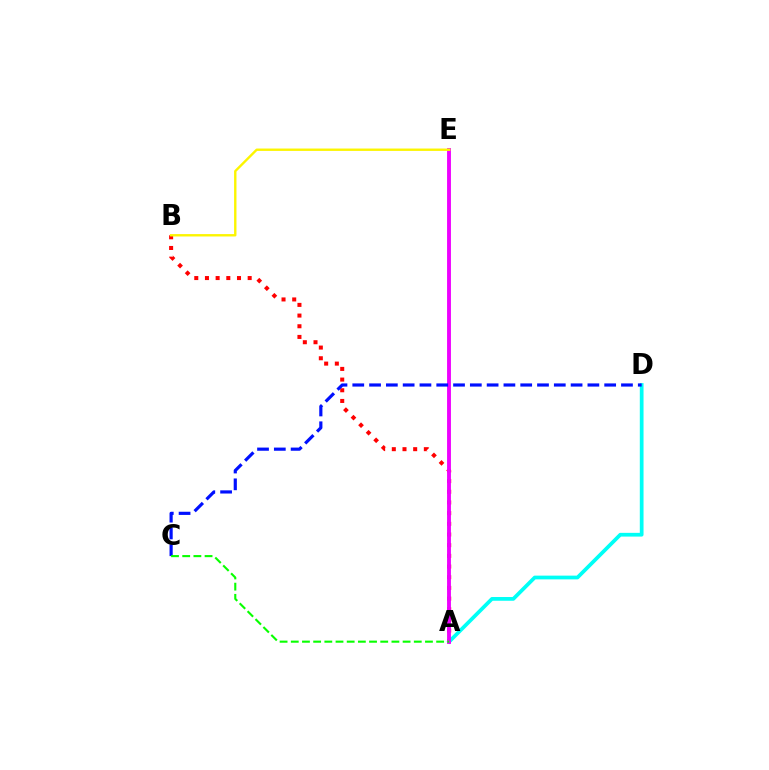{('A', 'B'): [{'color': '#ff0000', 'line_style': 'dotted', 'thickness': 2.9}], ('A', 'D'): [{'color': '#00fff6', 'line_style': 'solid', 'thickness': 2.69}], ('A', 'E'): [{'color': '#ee00ff', 'line_style': 'solid', 'thickness': 2.78}], ('C', 'D'): [{'color': '#0010ff', 'line_style': 'dashed', 'thickness': 2.28}], ('B', 'E'): [{'color': '#fcf500', 'line_style': 'solid', 'thickness': 1.71}], ('A', 'C'): [{'color': '#08ff00', 'line_style': 'dashed', 'thickness': 1.52}]}